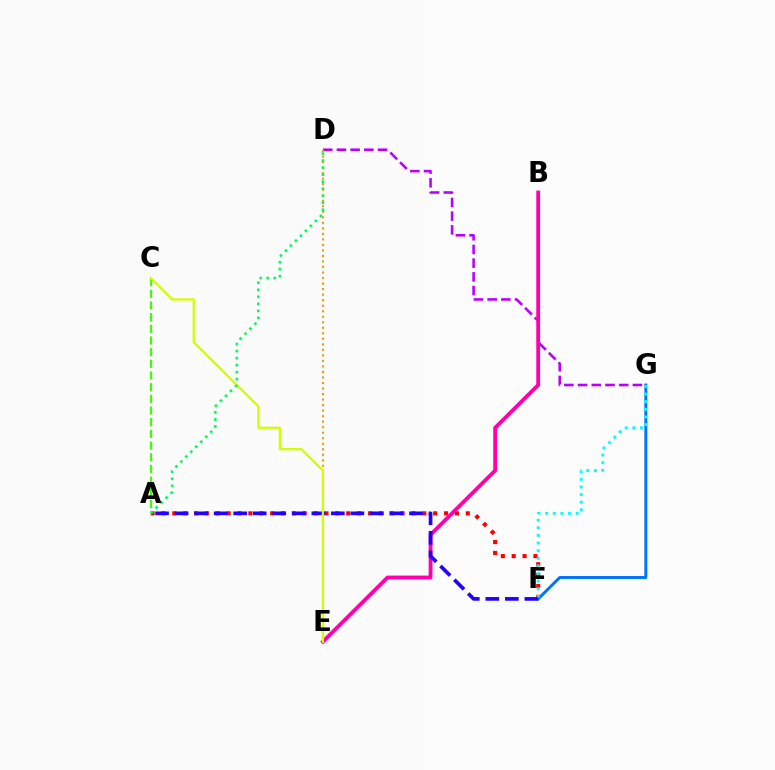{('A', 'F'): [{'color': '#ff0000', 'line_style': 'dotted', 'thickness': 2.95}, {'color': '#2500ff', 'line_style': 'dashed', 'thickness': 2.65}], ('F', 'G'): [{'color': '#0074ff', 'line_style': 'solid', 'thickness': 2.13}, {'color': '#00fff6', 'line_style': 'dotted', 'thickness': 2.07}], ('D', 'G'): [{'color': '#b900ff', 'line_style': 'dashed', 'thickness': 1.86}], ('A', 'C'): [{'color': '#3dff00', 'line_style': 'dashed', 'thickness': 1.59}], ('B', 'E'): [{'color': '#ff00ac', 'line_style': 'solid', 'thickness': 2.74}], ('D', 'E'): [{'color': '#ff9400', 'line_style': 'dotted', 'thickness': 1.5}], ('C', 'E'): [{'color': '#d1ff00', 'line_style': 'solid', 'thickness': 1.64}], ('A', 'D'): [{'color': '#00ff5c', 'line_style': 'dotted', 'thickness': 1.91}]}